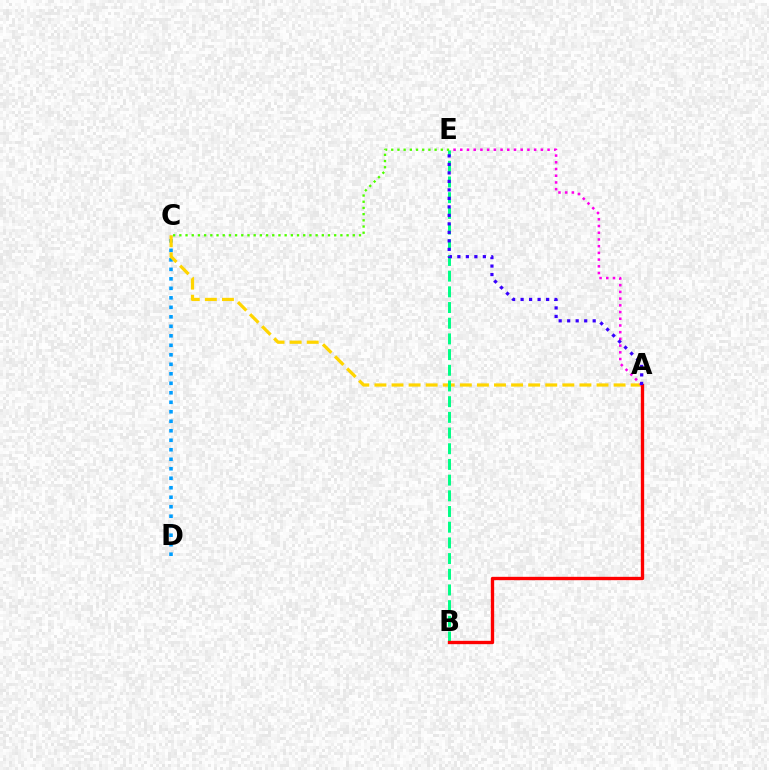{('C', 'D'): [{'color': '#009eff', 'line_style': 'dotted', 'thickness': 2.58}], ('A', 'C'): [{'color': '#ffd500', 'line_style': 'dashed', 'thickness': 2.32}], ('B', 'E'): [{'color': '#00ff86', 'line_style': 'dashed', 'thickness': 2.13}], ('C', 'E'): [{'color': '#4fff00', 'line_style': 'dotted', 'thickness': 1.68}], ('A', 'B'): [{'color': '#ff0000', 'line_style': 'solid', 'thickness': 2.4}], ('A', 'E'): [{'color': '#ff00ed', 'line_style': 'dotted', 'thickness': 1.82}, {'color': '#3700ff', 'line_style': 'dotted', 'thickness': 2.31}]}